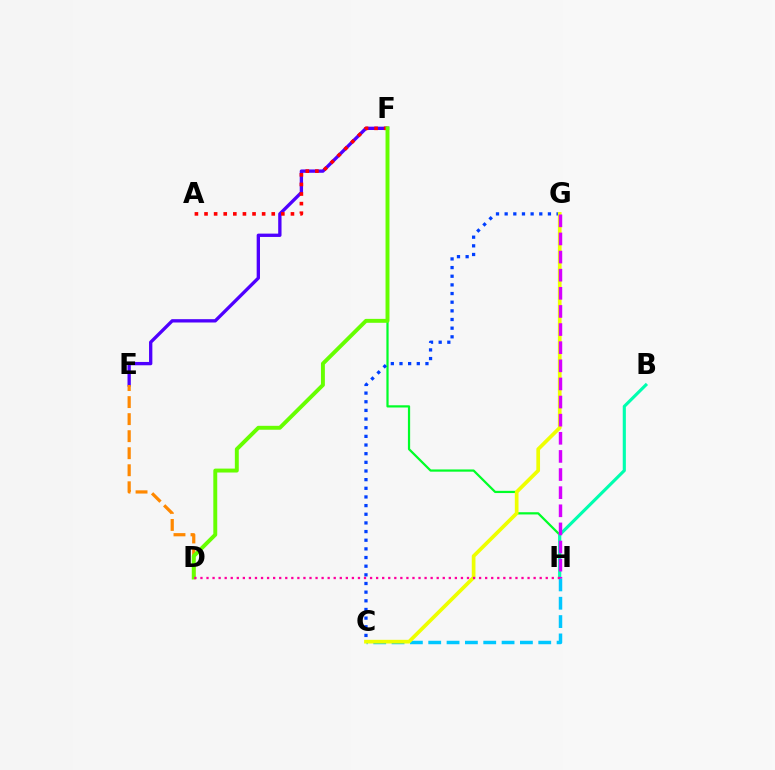{('F', 'H'): [{'color': '#00ff27', 'line_style': 'solid', 'thickness': 1.6}], ('C', 'G'): [{'color': '#003fff', 'line_style': 'dotted', 'thickness': 2.35}, {'color': '#eeff00', 'line_style': 'solid', 'thickness': 2.66}], ('B', 'H'): [{'color': '#00ffaf', 'line_style': 'solid', 'thickness': 2.25}], ('C', 'H'): [{'color': '#00c7ff', 'line_style': 'dashed', 'thickness': 2.49}], ('E', 'F'): [{'color': '#4f00ff', 'line_style': 'solid', 'thickness': 2.39}], ('A', 'F'): [{'color': '#ff0000', 'line_style': 'dotted', 'thickness': 2.61}], ('D', 'E'): [{'color': '#ff8800', 'line_style': 'dashed', 'thickness': 2.31}], ('D', 'F'): [{'color': '#66ff00', 'line_style': 'solid', 'thickness': 2.83}], ('G', 'H'): [{'color': '#d600ff', 'line_style': 'dashed', 'thickness': 2.46}], ('D', 'H'): [{'color': '#ff00a0', 'line_style': 'dotted', 'thickness': 1.65}]}